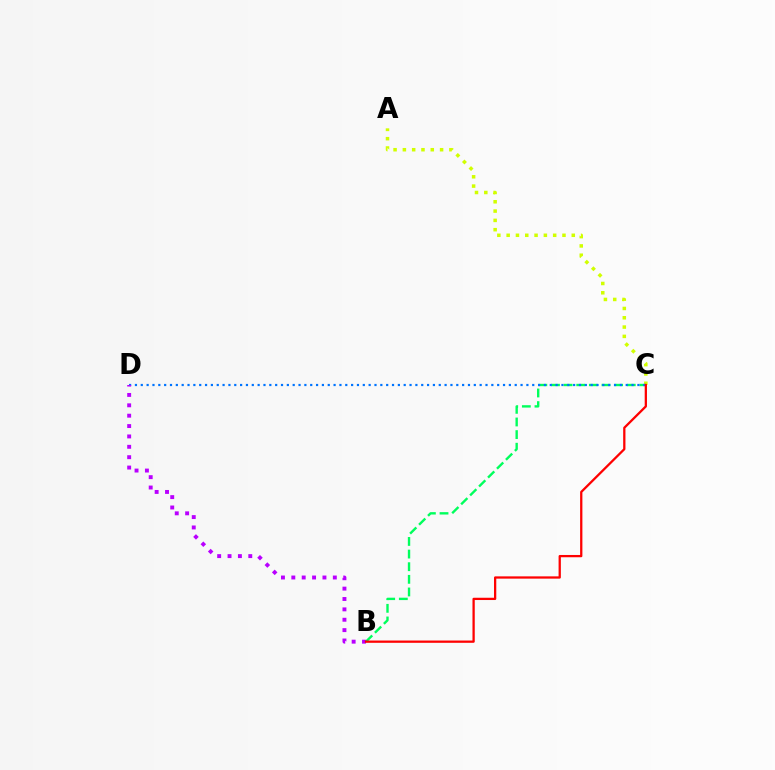{('A', 'C'): [{'color': '#d1ff00', 'line_style': 'dotted', 'thickness': 2.53}], ('B', 'C'): [{'color': '#00ff5c', 'line_style': 'dashed', 'thickness': 1.72}, {'color': '#ff0000', 'line_style': 'solid', 'thickness': 1.64}], ('C', 'D'): [{'color': '#0074ff', 'line_style': 'dotted', 'thickness': 1.59}], ('B', 'D'): [{'color': '#b900ff', 'line_style': 'dotted', 'thickness': 2.82}]}